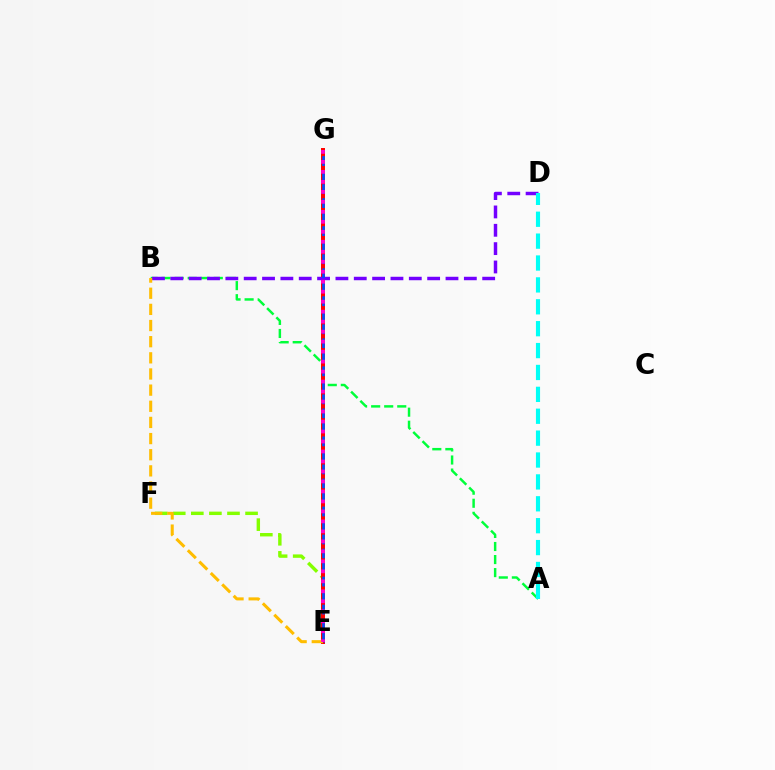{('E', 'F'): [{'color': '#84ff00', 'line_style': 'dashed', 'thickness': 2.46}], ('A', 'B'): [{'color': '#00ff39', 'line_style': 'dashed', 'thickness': 1.77}], ('E', 'G'): [{'color': '#ff0000', 'line_style': 'solid', 'thickness': 2.86}, {'color': '#004bff', 'line_style': 'dashed', 'thickness': 1.9}, {'color': '#ff00cf', 'line_style': 'dotted', 'thickness': 2.71}], ('B', 'D'): [{'color': '#7200ff', 'line_style': 'dashed', 'thickness': 2.49}], ('A', 'D'): [{'color': '#00fff6', 'line_style': 'dashed', 'thickness': 2.97}], ('B', 'E'): [{'color': '#ffbd00', 'line_style': 'dashed', 'thickness': 2.19}]}